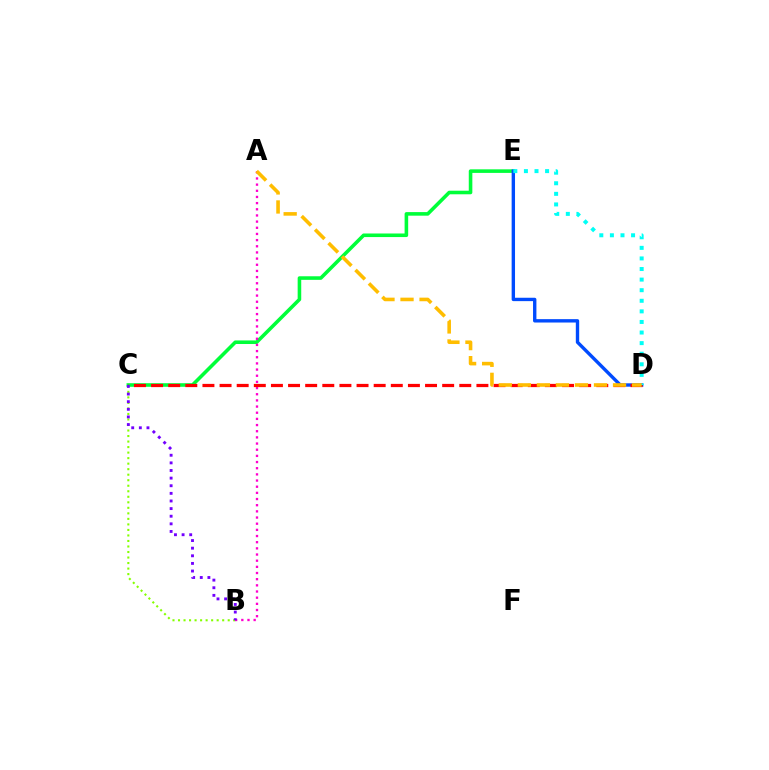{('B', 'C'): [{'color': '#84ff00', 'line_style': 'dotted', 'thickness': 1.5}, {'color': '#7200ff', 'line_style': 'dotted', 'thickness': 2.07}], ('C', 'E'): [{'color': '#00ff39', 'line_style': 'solid', 'thickness': 2.58}], ('D', 'E'): [{'color': '#004bff', 'line_style': 'solid', 'thickness': 2.43}, {'color': '#00fff6', 'line_style': 'dotted', 'thickness': 2.88}], ('A', 'B'): [{'color': '#ff00cf', 'line_style': 'dotted', 'thickness': 1.68}], ('C', 'D'): [{'color': '#ff0000', 'line_style': 'dashed', 'thickness': 2.33}], ('A', 'D'): [{'color': '#ffbd00', 'line_style': 'dashed', 'thickness': 2.59}]}